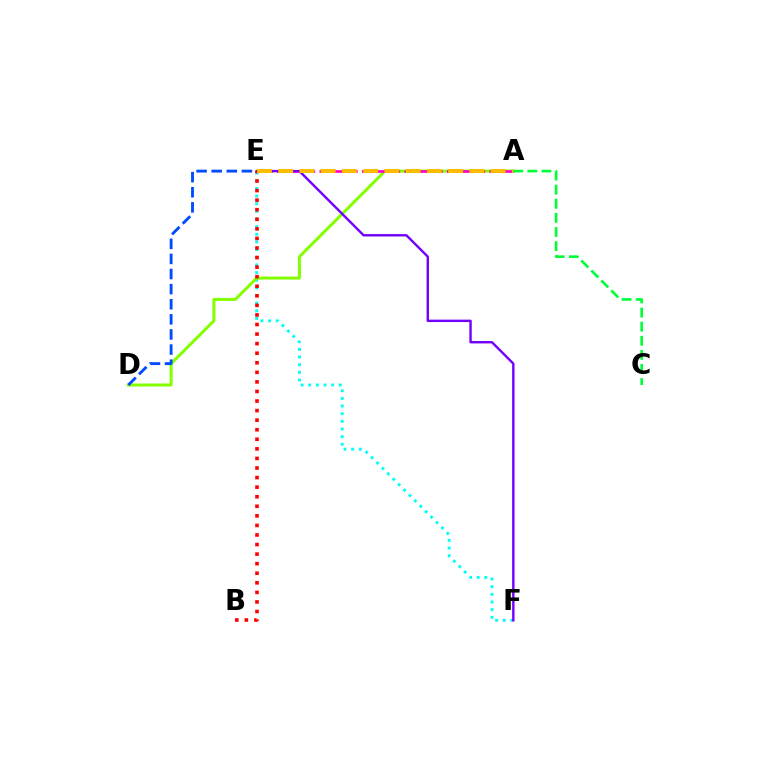{('E', 'F'): [{'color': '#00fff6', 'line_style': 'dotted', 'thickness': 2.08}, {'color': '#7200ff', 'line_style': 'solid', 'thickness': 1.72}], ('A', 'D'): [{'color': '#84ff00', 'line_style': 'solid', 'thickness': 2.16}], ('A', 'E'): [{'color': '#ff00cf', 'line_style': 'dashed', 'thickness': 1.92}, {'color': '#ffbd00', 'line_style': 'dashed', 'thickness': 2.89}], ('D', 'E'): [{'color': '#004bff', 'line_style': 'dashed', 'thickness': 2.05}], ('B', 'E'): [{'color': '#ff0000', 'line_style': 'dotted', 'thickness': 2.6}], ('A', 'C'): [{'color': '#00ff39', 'line_style': 'dashed', 'thickness': 1.92}]}